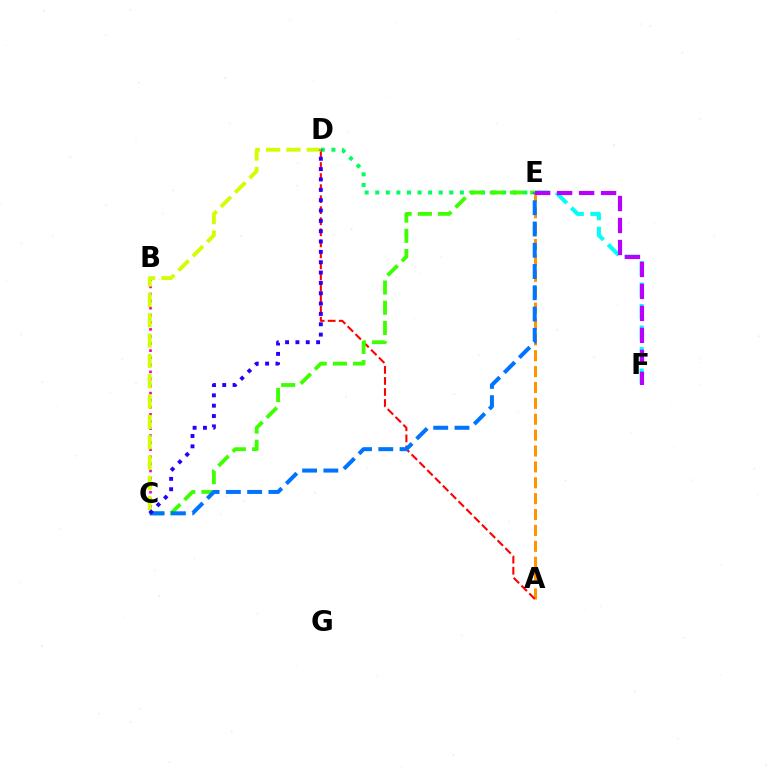{('A', 'E'): [{'color': '#ff9400', 'line_style': 'dashed', 'thickness': 2.16}], ('E', 'F'): [{'color': '#00fff6', 'line_style': 'dashed', 'thickness': 2.92}, {'color': '#b900ff', 'line_style': 'dashed', 'thickness': 2.98}], ('D', 'E'): [{'color': '#00ff5c', 'line_style': 'dotted', 'thickness': 2.87}], ('B', 'C'): [{'color': '#ff00ac', 'line_style': 'dotted', 'thickness': 1.92}], ('A', 'D'): [{'color': '#ff0000', 'line_style': 'dashed', 'thickness': 1.5}], ('C', 'D'): [{'color': '#d1ff00', 'line_style': 'dashed', 'thickness': 2.76}, {'color': '#2500ff', 'line_style': 'dotted', 'thickness': 2.81}], ('C', 'E'): [{'color': '#3dff00', 'line_style': 'dashed', 'thickness': 2.74}, {'color': '#0074ff', 'line_style': 'dashed', 'thickness': 2.89}]}